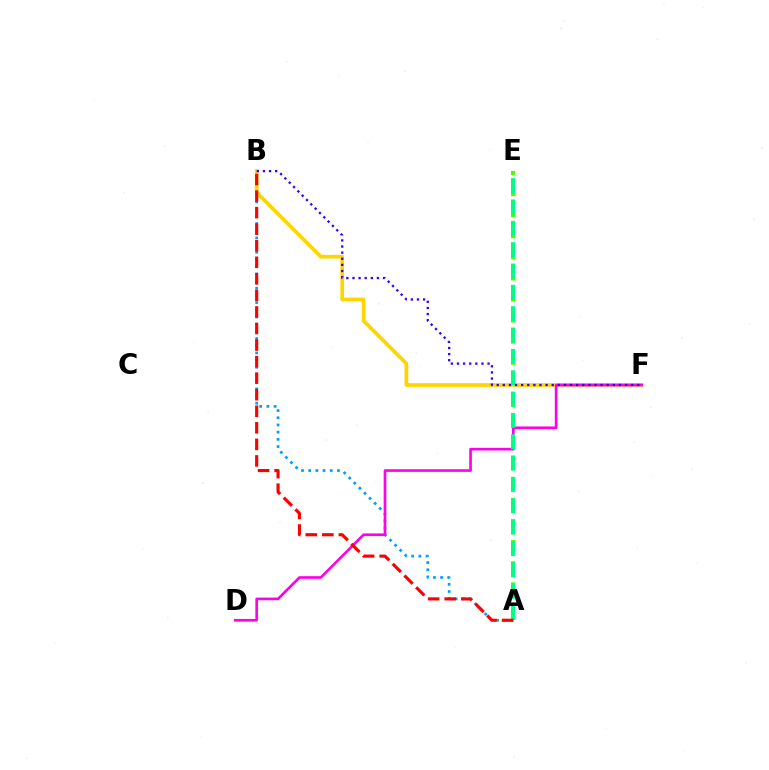{('A', 'B'): [{'color': '#009eff', 'line_style': 'dotted', 'thickness': 1.95}, {'color': '#ff0000', 'line_style': 'dashed', 'thickness': 2.25}], ('A', 'E'): [{'color': '#4fff00', 'line_style': 'dotted', 'thickness': 2.87}, {'color': '#00ff86', 'line_style': 'dashed', 'thickness': 2.9}], ('B', 'F'): [{'color': '#ffd500', 'line_style': 'solid', 'thickness': 2.66}, {'color': '#3700ff', 'line_style': 'dotted', 'thickness': 1.66}], ('D', 'F'): [{'color': '#ff00ed', 'line_style': 'solid', 'thickness': 1.91}]}